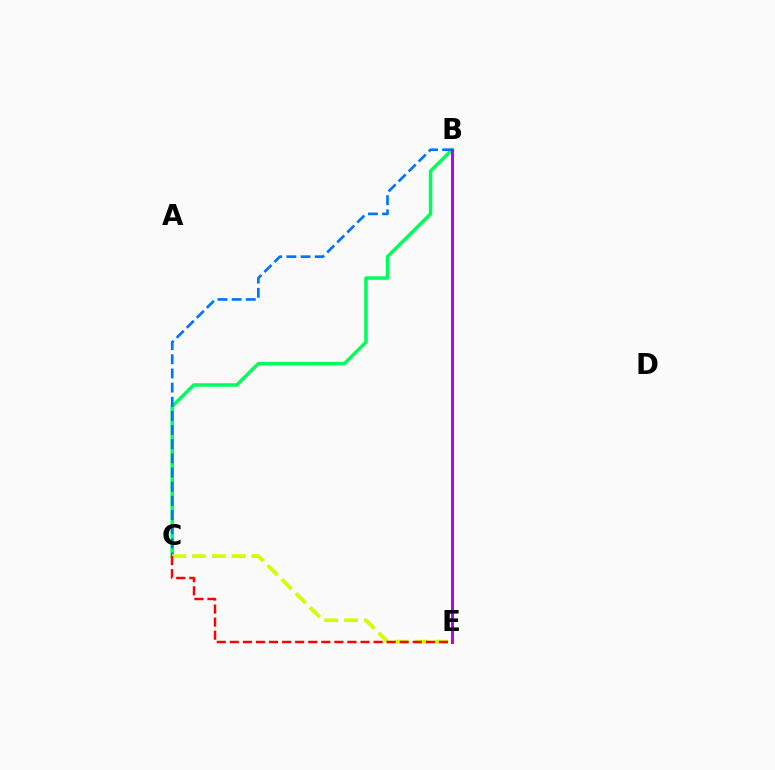{('B', 'C'): [{'color': '#00ff5c', 'line_style': 'solid', 'thickness': 2.53}, {'color': '#0074ff', 'line_style': 'dashed', 'thickness': 1.92}], ('C', 'E'): [{'color': '#d1ff00', 'line_style': 'dashed', 'thickness': 2.69}, {'color': '#ff0000', 'line_style': 'dashed', 'thickness': 1.78}], ('B', 'E'): [{'color': '#b900ff', 'line_style': 'solid', 'thickness': 2.16}]}